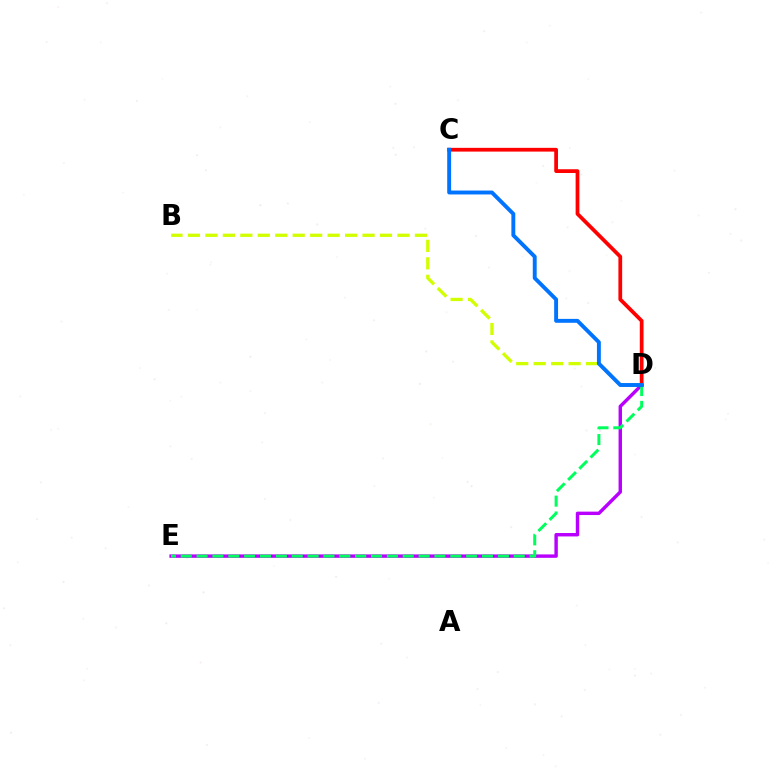{('B', 'D'): [{'color': '#d1ff00', 'line_style': 'dashed', 'thickness': 2.37}], ('D', 'E'): [{'color': '#b900ff', 'line_style': 'solid', 'thickness': 2.46}, {'color': '#00ff5c', 'line_style': 'dashed', 'thickness': 2.15}], ('C', 'D'): [{'color': '#ff0000', 'line_style': 'solid', 'thickness': 2.7}, {'color': '#0074ff', 'line_style': 'solid', 'thickness': 2.81}]}